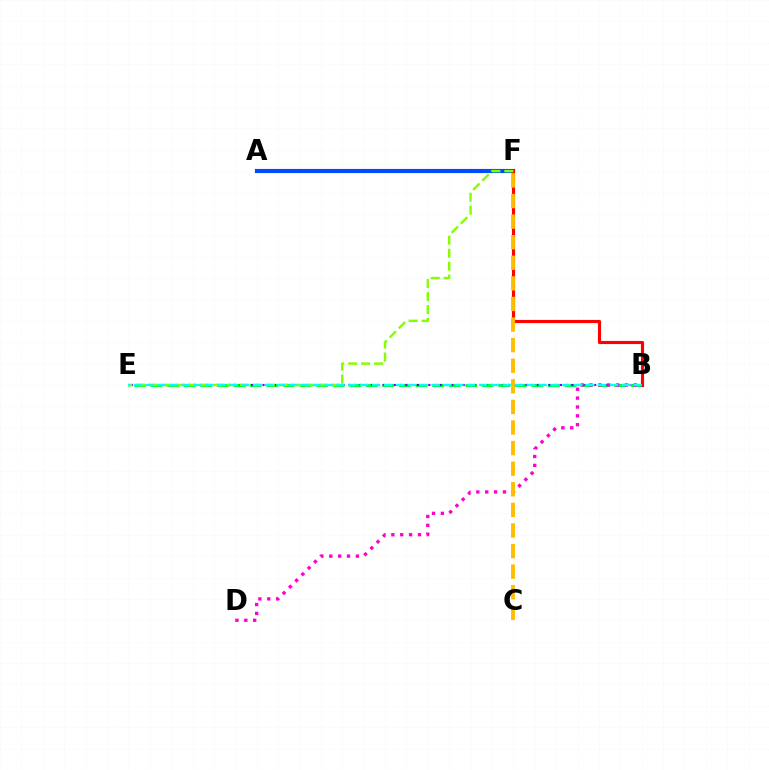{('B', 'E'): [{'color': '#00ff39', 'line_style': 'dashed', 'thickness': 2.25}, {'color': '#7200ff', 'line_style': 'dotted', 'thickness': 1.55}, {'color': '#00fff6', 'line_style': 'dashed', 'thickness': 1.62}], ('B', 'D'): [{'color': '#ff00cf', 'line_style': 'dotted', 'thickness': 2.41}], ('A', 'F'): [{'color': '#004bff', 'line_style': 'solid', 'thickness': 2.98}], ('B', 'F'): [{'color': '#ff0000', 'line_style': 'solid', 'thickness': 2.25}], ('C', 'F'): [{'color': '#ffbd00', 'line_style': 'dashed', 'thickness': 2.8}], ('E', 'F'): [{'color': '#84ff00', 'line_style': 'dashed', 'thickness': 1.76}]}